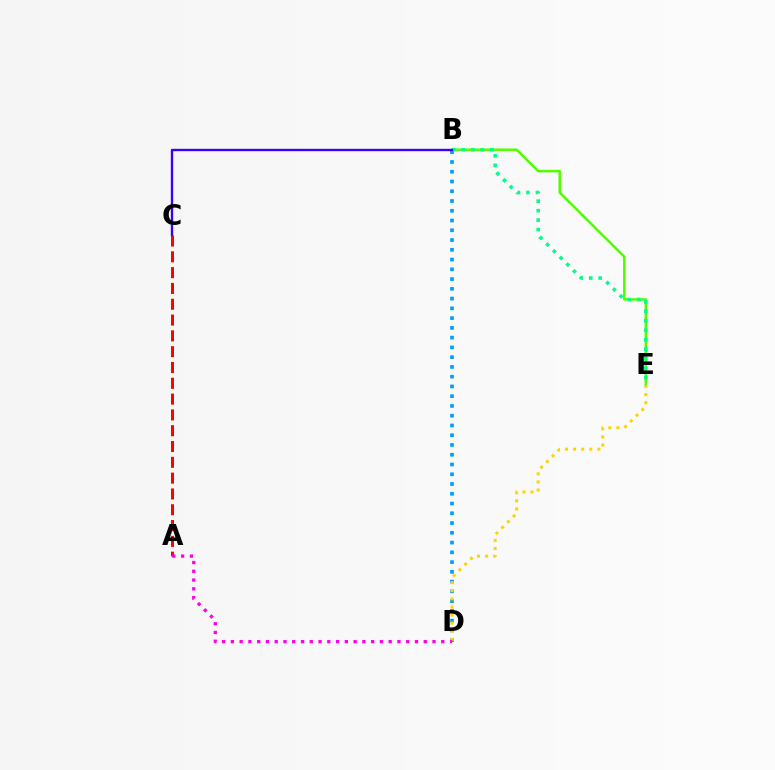{('A', 'C'): [{'color': '#ff0000', 'line_style': 'dashed', 'thickness': 2.15}], ('B', 'D'): [{'color': '#009eff', 'line_style': 'dotted', 'thickness': 2.65}], ('B', 'E'): [{'color': '#4fff00', 'line_style': 'solid', 'thickness': 1.79}, {'color': '#00ff86', 'line_style': 'dotted', 'thickness': 2.57}], ('B', 'C'): [{'color': '#3700ff', 'line_style': 'solid', 'thickness': 1.69}], ('D', 'E'): [{'color': '#ffd500', 'line_style': 'dotted', 'thickness': 2.2}], ('A', 'D'): [{'color': '#ff00ed', 'line_style': 'dotted', 'thickness': 2.38}]}